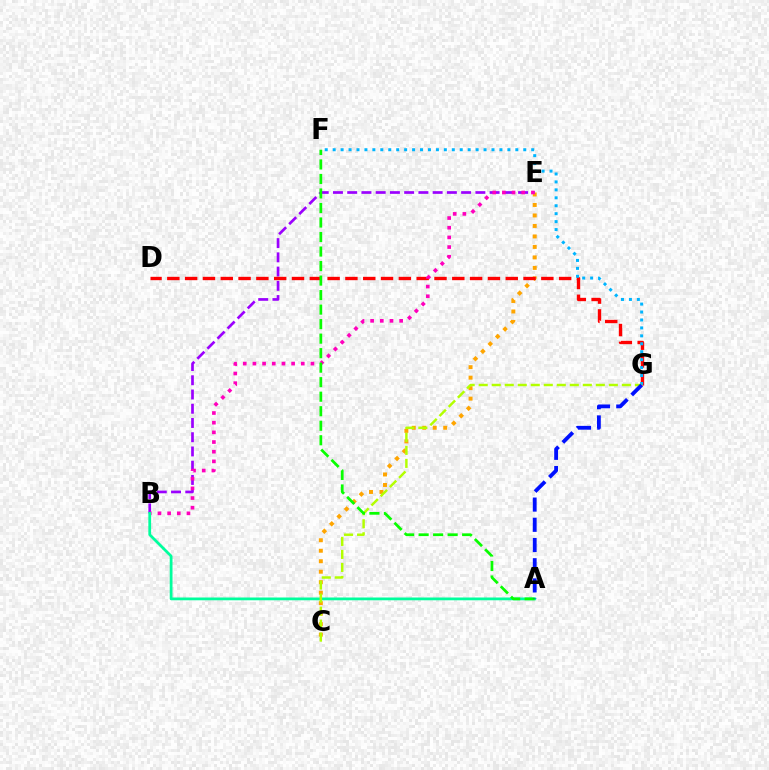{('C', 'E'): [{'color': '#ffa500', 'line_style': 'dotted', 'thickness': 2.85}], ('B', 'E'): [{'color': '#9b00ff', 'line_style': 'dashed', 'thickness': 1.93}, {'color': '#ff00bd', 'line_style': 'dotted', 'thickness': 2.63}], ('D', 'G'): [{'color': '#ff0000', 'line_style': 'dashed', 'thickness': 2.42}], ('A', 'B'): [{'color': '#00ff9d', 'line_style': 'solid', 'thickness': 1.99}], ('F', 'G'): [{'color': '#00b5ff', 'line_style': 'dotted', 'thickness': 2.16}], ('C', 'G'): [{'color': '#b3ff00', 'line_style': 'dashed', 'thickness': 1.77}], ('A', 'F'): [{'color': '#08ff00', 'line_style': 'dashed', 'thickness': 1.97}], ('A', 'G'): [{'color': '#0010ff', 'line_style': 'dashed', 'thickness': 2.75}]}